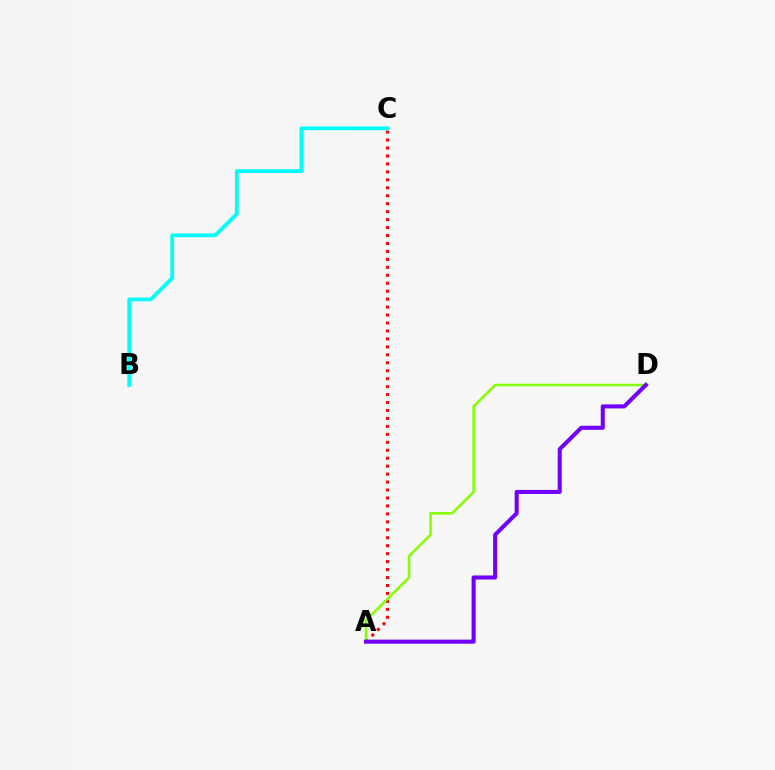{('A', 'C'): [{'color': '#ff0000', 'line_style': 'dotted', 'thickness': 2.16}], ('A', 'D'): [{'color': '#84ff00', 'line_style': 'solid', 'thickness': 1.82}, {'color': '#7200ff', 'line_style': 'solid', 'thickness': 2.92}], ('B', 'C'): [{'color': '#00fff6', 'line_style': 'solid', 'thickness': 2.72}]}